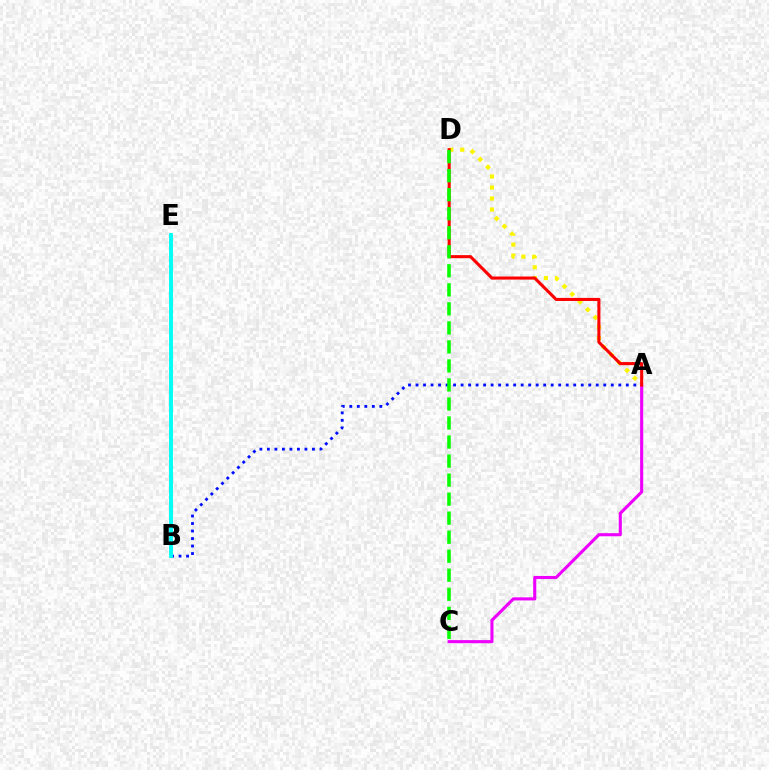{('A', 'D'): [{'color': '#fcf500', 'line_style': 'dotted', 'thickness': 2.99}, {'color': '#ff0000', 'line_style': 'solid', 'thickness': 2.21}], ('A', 'B'): [{'color': '#0010ff', 'line_style': 'dotted', 'thickness': 2.04}], ('B', 'E'): [{'color': '#00fff6', 'line_style': 'solid', 'thickness': 2.79}], ('A', 'C'): [{'color': '#ee00ff', 'line_style': 'solid', 'thickness': 2.23}], ('C', 'D'): [{'color': '#08ff00', 'line_style': 'dashed', 'thickness': 2.58}]}